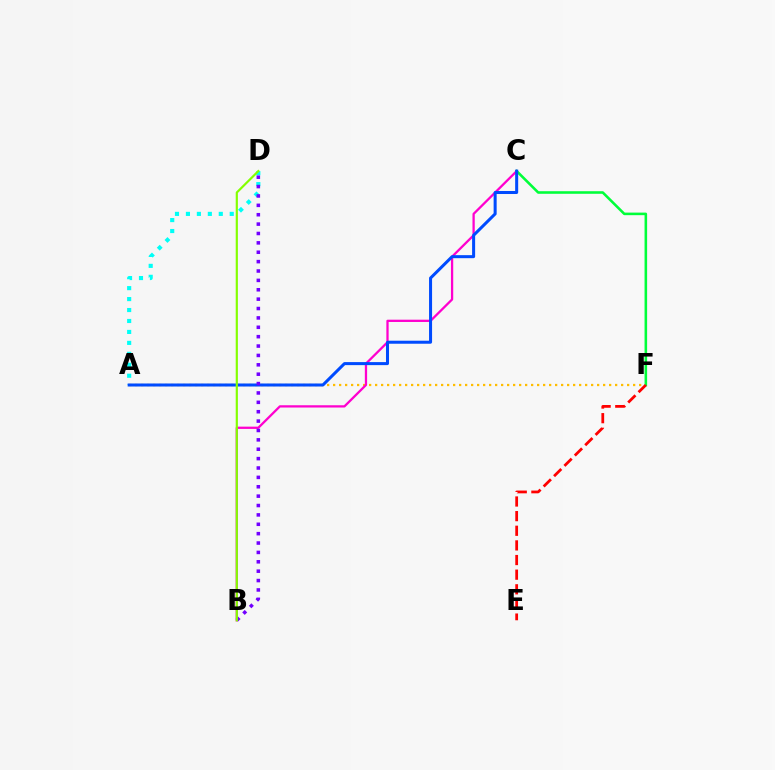{('A', 'D'): [{'color': '#00fff6', 'line_style': 'dotted', 'thickness': 2.97}], ('A', 'F'): [{'color': '#ffbd00', 'line_style': 'dotted', 'thickness': 1.63}], ('B', 'C'): [{'color': '#ff00cf', 'line_style': 'solid', 'thickness': 1.64}], ('C', 'F'): [{'color': '#00ff39', 'line_style': 'solid', 'thickness': 1.85}], ('A', 'C'): [{'color': '#004bff', 'line_style': 'solid', 'thickness': 2.18}], ('B', 'D'): [{'color': '#7200ff', 'line_style': 'dotted', 'thickness': 2.55}, {'color': '#84ff00', 'line_style': 'solid', 'thickness': 1.57}], ('E', 'F'): [{'color': '#ff0000', 'line_style': 'dashed', 'thickness': 1.99}]}